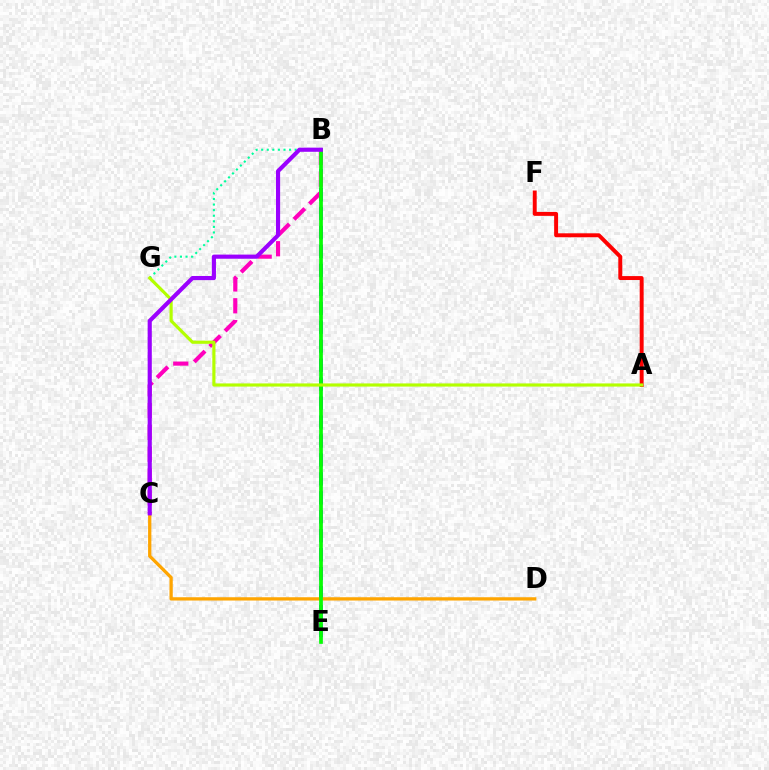{('B', 'E'): [{'color': '#0010ff', 'line_style': 'dashed', 'thickness': 2.58}, {'color': '#00b5ff', 'line_style': 'solid', 'thickness': 1.79}, {'color': '#08ff00', 'line_style': 'solid', 'thickness': 2.64}], ('A', 'F'): [{'color': '#ff0000', 'line_style': 'solid', 'thickness': 2.84}], ('C', 'D'): [{'color': '#ffa500', 'line_style': 'solid', 'thickness': 2.37}], ('B', 'C'): [{'color': '#ff00bd', 'line_style': 'dashed', 'thickness': 2.96}, {'color': '#9b00ff', 'line_style': 'solid', 'thickness': 2.98}], ('B', 'G'): [{'color': '#00ff9d', 'line_style': 'dotted', 'thickness': 1.52}], ('A', 'G'): [{'color': '#b3ff00', 'line_style': 'solid', 'thickness': 2.27}]}